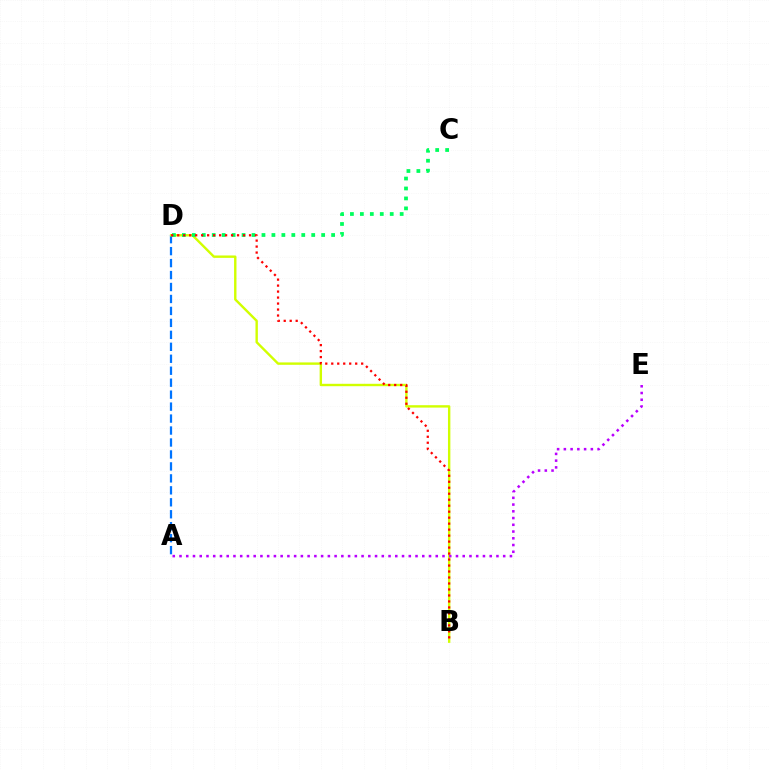{('A', 'D'): [{'color': '#0074ff', 'line_style': 'dashed', 'thickness': 1.62}], ('B', 'D'): [{'color': '#d1ff00', 'line_style': 'solid', 'thickness': 1.72}, {'color': '#ff0000', 'line_style': 'dotted', 'thickness': 1.63}], ('C', 'D'): [{'color': '#00ff5c', 'line_style': 'dotted', 'thickness': 2.7}], ('A', 'E'): [{'color': '#b900ff', 'line_style': 'dotted', 'thickness': 1.83}]}